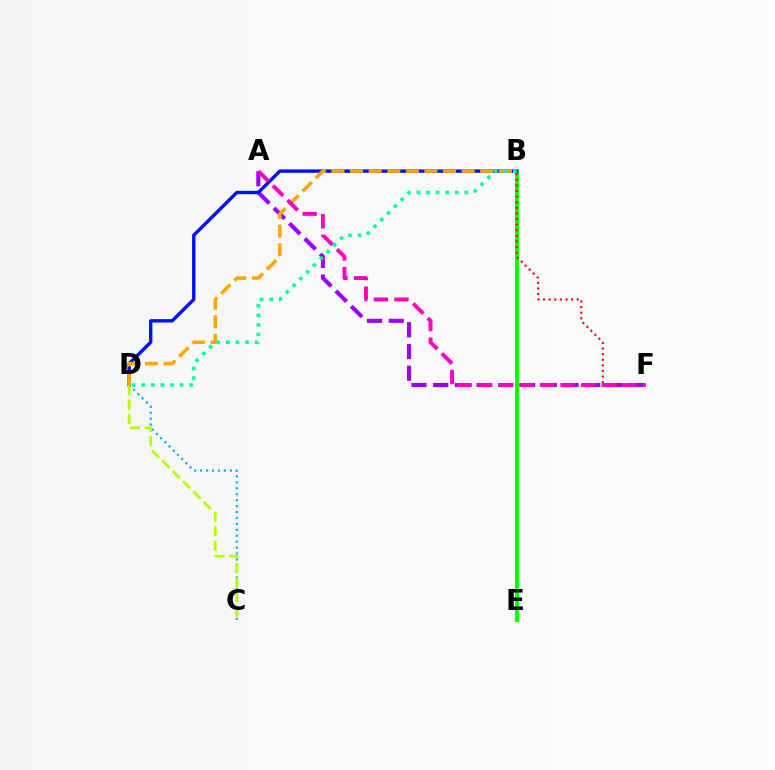{('A', 'F'): [{'color': '#9b00ff', 'line_style': 'dashed', 'thickness': 2.95}, {'color': '#ff00bd', 'line_style': 'dashed', 'thickness': 2.8}], ('B', 'E'): [{'color': '#08ff00', 'line_style': 'solid', 'thickness': 2.85}], ('C', 'D'): [{'color': '#00b5ff', 'line_style': 'dotted', 'thickness': 1.61}, {'color': '#b3ff00', 'line_style': 'dashed', 'thickness': 1.98}], ('B', 'F'): [{'color': '#ff0000', 'line_style': 'dotted', 'thickness': 1.52}], ('B', 'D'): [{'color': '#0010ff', 'line_style': 'solid', 'thickness': 2.43}, {'color': '#ffa500', 'line_style': 'dashed', 'thickness': 2.53}, {'color': '#00ff9d', 'line_style': 'dotted', 'thickness': 2.6}]}